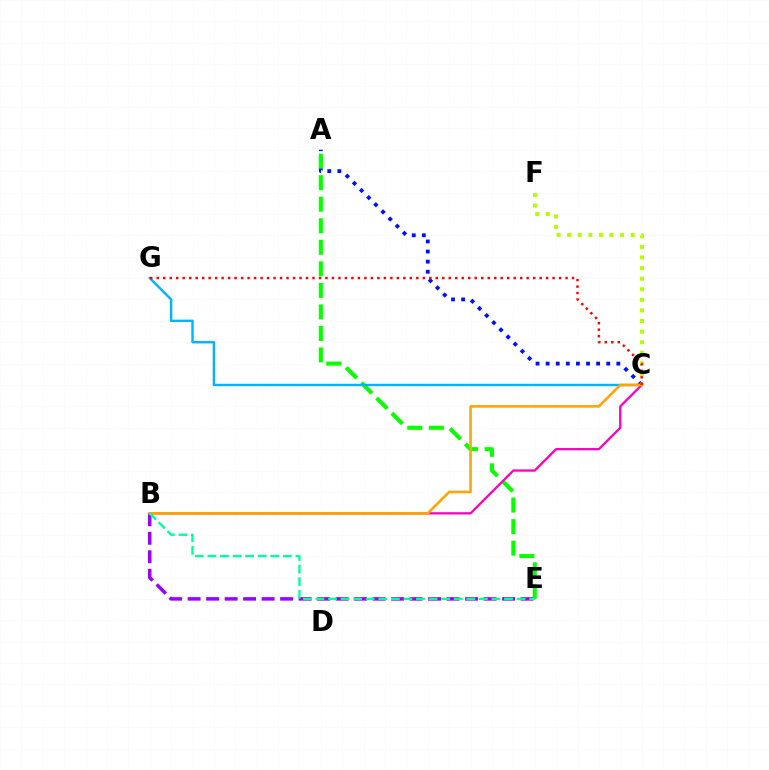{('A', 'C'): [{'color': '#0010ff', 'line_style': 'dotted', 'thickness': 2.74}], ('A', 'E'): [{'color': '#08ff00', 'line_style': 'dashed', 'thickness': 2.93}], ('C', 'G'): [{'color': '#00b5ff', 'line_style': 'solid', 'thickness': 1.74}, {'color': '#ff0000', 'line_style': 'dotted', 'thickness': 1.76}], ('B', 'C'): [{'color': '#ff00bd', 'line_style': 'solid', 'thickness': 1.66}, {'color': '#ffa500', 'line_style': 'solid', 'thickness': 1.86}], ('C', 'F'): [{'color': '#b3ff00', 'line_style': 'dotted', 'thickness': 2.88}], ('B', 'E'): [{'color': '#9b00ff', 'line_style': 'dashed', 'thickness': 2.51}, {'color': '#00ff9d', 'line_style': 'dashed', 'thickness': 1.71}]}